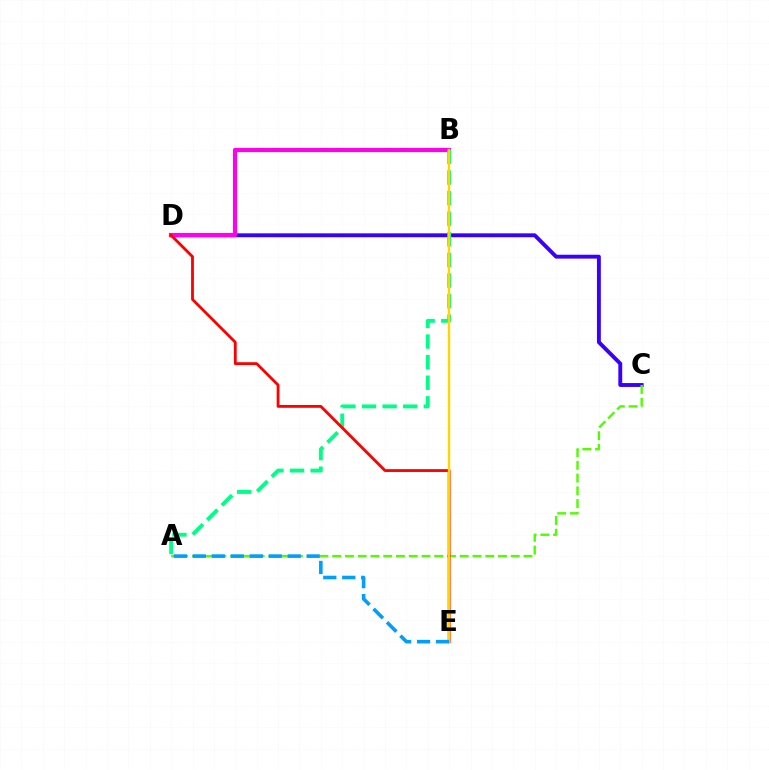{('C', 'D'): [{'color': '#3700ff', 'line_style': 'solid', 'thickness': 2.8}], ('A', 'C'): [{'color': '#4fff00', 'line_style': 'dashed', 'thickness': 1.73}], ('B', 'D'): [{'color': '#ff00ed', 'line_style': 'solid', 'thickness': 2.99}], ('A', 'B'): [{'color': '#00ff86', 'line_style': 'dashed', 'thickness': 2.8}], ('D', 'E'): [{'color': '#ff0000', 'line_style': 'solid', 'thickness': 2.02}], ('B', 'E'): [{'color': '#ffd500', 'line_style': 'solid', 'thickness': 1.72}], ('A', 'E'): [{'color': '#009eff', 'line_style': 'dashed', 'thickness': 2.58}]}